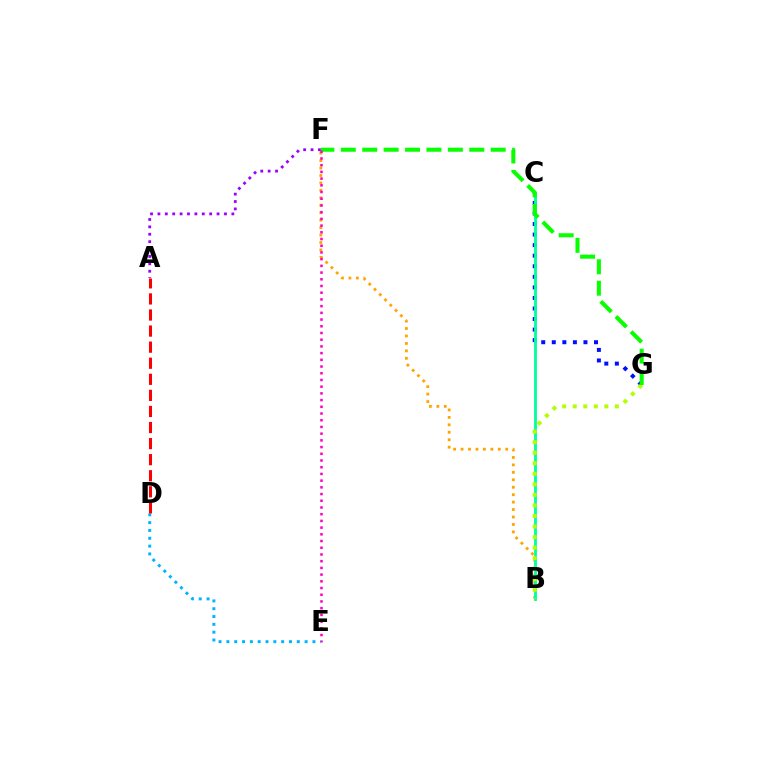{('C', 'G'): [{'color': '#0010ff', 'line_style': 'dotted', 'thickness': 2.87}], ('B', 'F'): [{'color': '#ffa500', 'line_style': 'dotted', 'thickness': 2.02}], ('B', 'C'): [{'color': '#00ff9d', 'line_style': 'solid', 'thickness': 2.04}], ('B', 'G'): [{'color': '#b3ff00', 'line_style': 'dotted', 'thickness': 2.86}], ('A', 'F'): [{'color': '#9b00ff', 'line_style': 'dotted', 'thickness': 2.01}], ('F', 'G'): [{'color': '#08ff00', 'line_style': 'dashed', 'thickness': 2.91}], ('E', 'F'): [{'color': '#ff00bd', 'line_style': 'dotted', 'thickness': 1.82}], ('D', 'E'): [{'color': '#00b5ff', 'line_style': 'dotted', 'thickness': 2.13}], ('A', 'D'): [{'color': '#ff0000', 'line_style': 'dashed', 'thickness': 2.18}]}